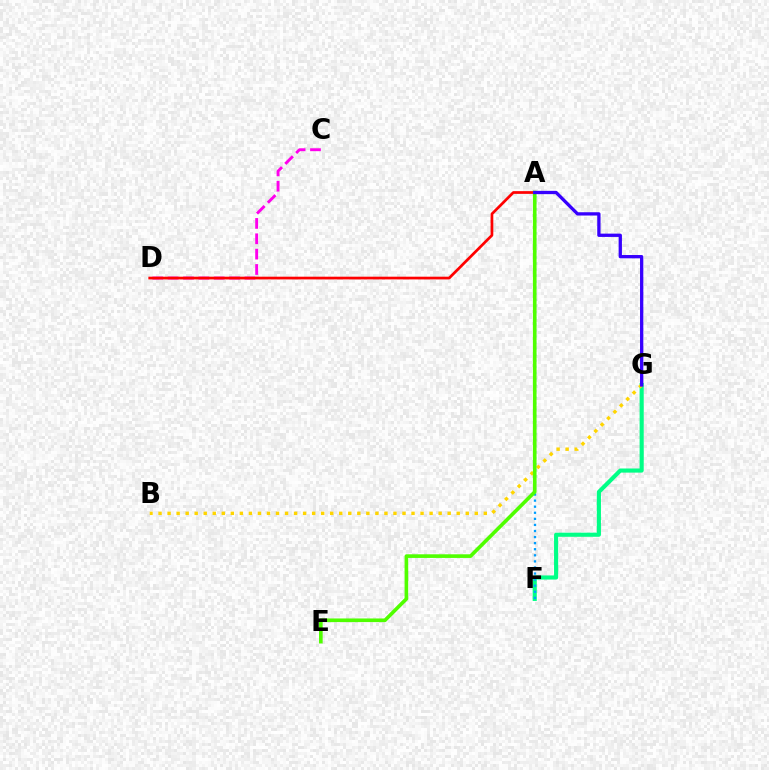{('F', 'G'): [{'color': '#00ff86', 'line_style': 'solid', 'thickness': 2.97}], ('B', 'G'): [{'color': '#ffd500', 'line_style': 'dotted', 'thickness': 2.45}], ('C', 'D'): [{'color': '#ff00ed', 'line_style': 'dashed', 'thickness': 2.09}], ('A', 'D'): [{'color': '#ff0000', 'line_style': 'solid', 'thickness': 1.96}], ('A', 'F'): [{'color': '#009eff', 'line_style': 'dotted', 'thickness': 1.65}], ('A', 'E'): [{'color': '#4fff00', 'line_style': 'solid', 'thickness': 2.62}], ('A', 'G'): [{'color': '#3700ff', 'line_style': 'solid', 'thickness': 2.37}]}